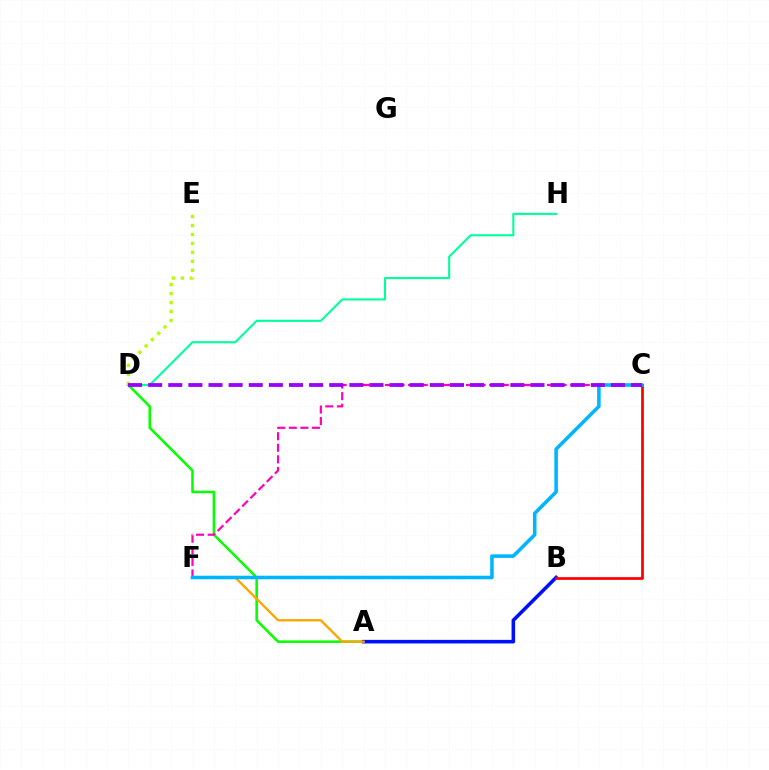{('A', 'D'): [{'color': '#08ff00', 'line_style': 'solid', 'thickness': 1.83}], ('C', 'F'): [{'color': '#ff00bd', 'line_style': 'dashed', 'thickness': 1.57}, {'color': '#00b5ff', 'line_style': 'solid', 'thickness': 2.56}], ('A', 'B'): [{'color': '#0010ff', 'line_style': 'solid', 'thickness': 2.57}], ('B', 'C'): [{'color': '#ff0000', 'line_style': 'solid', 'thickness': 1.96}], ('D', 'H'): [{'color': '#00ff9d', 'line_style': 'solid', 'thickness': 1.5}], ('D', 'E'): [{'color': '#b3ff00', 'line_style': 'dotted', 'thickness': 2.43}], ('A', 'F'): [{'color': '#ffa500', 'line_style': 'solid', 'thickness': 1.68}], ('C', 'D'): [{'color': '#9b00ff', 'line_style': 'dashed', 'thickness': 2.73}]}